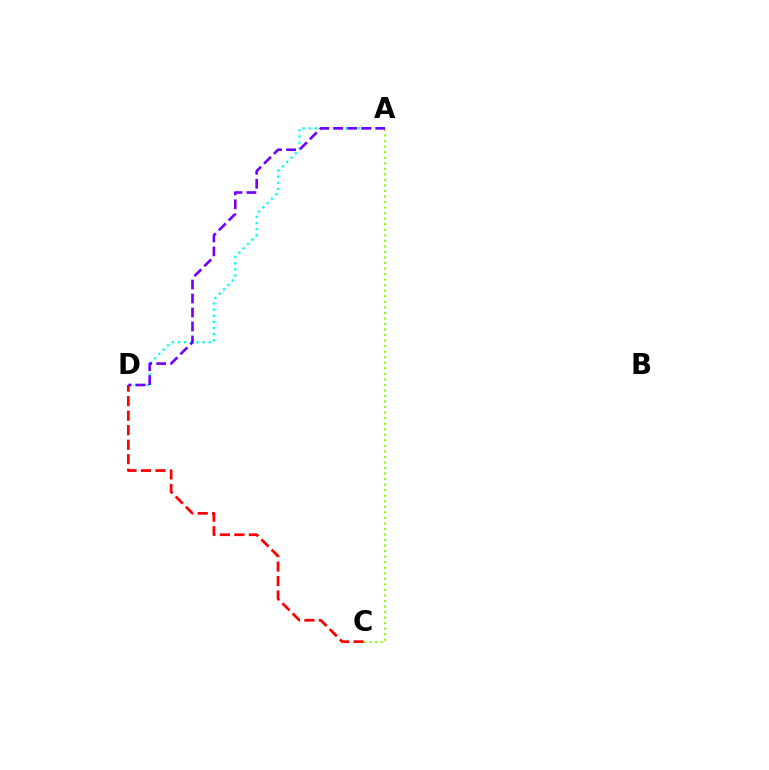{('A', 'D'): [{'color': '#00fff6', 'line_style': 'dotted', 'thickness': 1.67}, {'color': '#7200ff', 'line_style': 'dashed', 'thickness': 1.9}], ('C', 'D'): [{'color': '#ff0000', 'line_style': 'dashed', 'thickness': 1.97}], ('A', 'C'): [{'color': '#84ff00', 'line_style': 'dotted', 'thickness': 1.51}]}